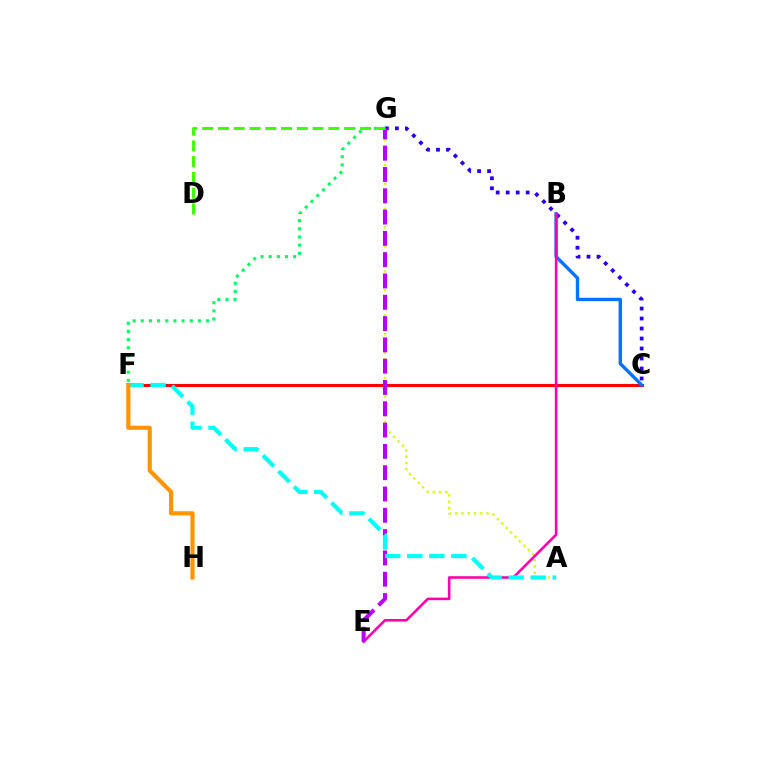{('C', 'G'): [{'color': '#2500ff', 'line_style': 'dotted', 'thickness': 2.72}], ('C', 'F'): [{'color': '#ff0000', 'line_style': 'solid', 'thickness': 2.23}], ('A', 'G'): [{'color': '#d1ff00', 'line_style': 'dotted', 'thickness': 1.7}], ('B', 'C'): [{'color': '#0074ff', 'line_style': 'solid', 'thickness': 2.42}], ('B', 'E'): [{'color': '#ff00ac', 'line_style': 'solid', 'thickness': 1.87}], ('F', 'G'): [{'color': '#00ff5c', 'line_style': 'dotted', 'thickness': 2.22}], ('E', 'G'): [{'color': '#b900ff', 'line_style': 'dashed', 'thickness': 2.89}], ('D', 'G'): [{'color': '#3dff00', 'line_style': 'dashed', 'thickness': 2.14}], ('A', 'F'): [{'color': '#00fff6', 'line_style': 'dashed', 'thickness': 2.99}], ('F', 'H'): [{'color': '#ff9400', 'line_style': 'solid', 'thickness': 2.98}]}